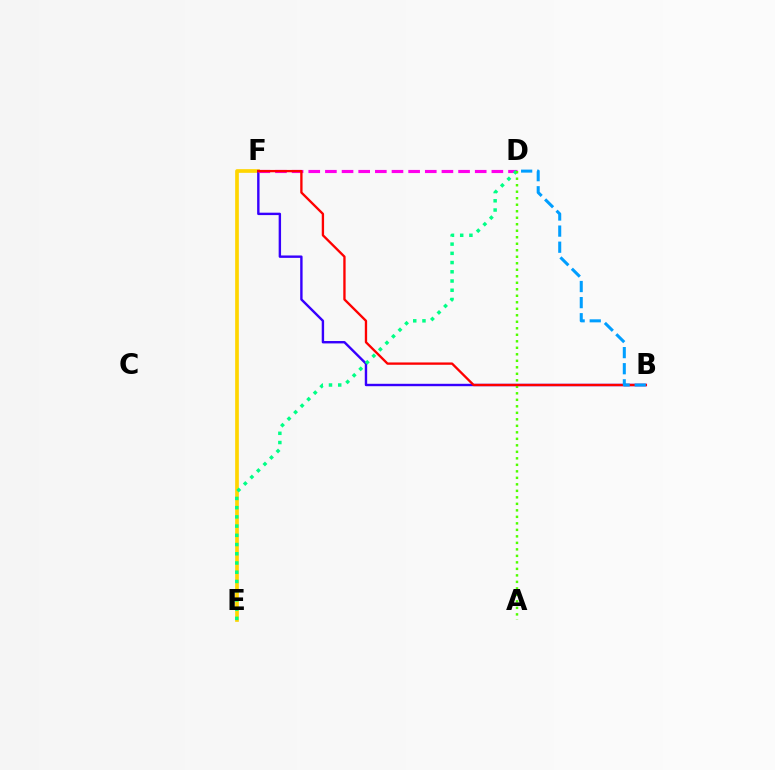{('E', 'F'): [{'color': '#ffd500', 'line_style': 'solid', 'thickness': 2.65}], ('B', 'F'): [{'color': '#3700ff', 'line_style': 'solid', 'thickness': 1.73}, {'color': '#ff0000', 'line_style': 'solid', 'thickness': 1.68}], ('D', 'F'): [{'color': '#ff00ed', 'line_style': 'dashed', 'thickness': 2.26}], ('D', 'E'): [{'color': '#00ff86', 'line_style': 'dotted', 'thickness': 2.51}], ('A', 'D'): [{'color': '#4fff00', 'line_style': 'dotted', 'thickness': 1.77}], ('B', 'D'): [{'color': '#009eff', 'line_style': 'dashed', 'thickness': 2.19}]}